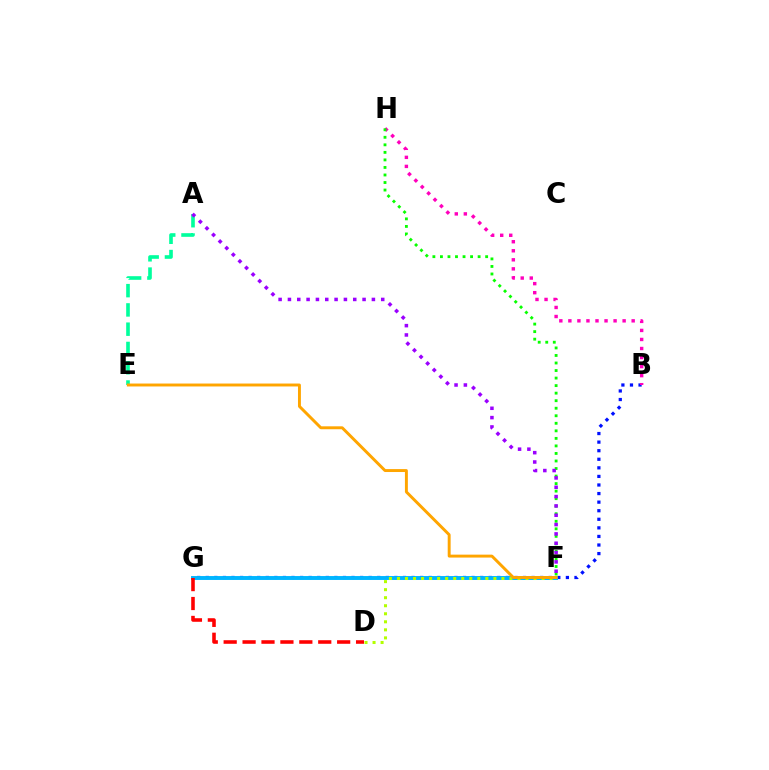{('B', 'G'): [{'color': '#0010ff', 'line_style': 'dotted', 'thickness': 2.33}], ('B', 'H'): [{'color': '#ff00bd', 'line_style': 'dotted', 'thickness': 2.46}], ('F', 'G'): [{'color': '#00b5ff', 'line_style': 'solid', 'thickness': 2.82}], ('D', 'F'): [{'color': '#b3ff00', 'line_style': 'dotted', 'thickness': 2.18}], ('A', 'E'): [{'color': '#00ff9d', 'line_style': 'dashed', 'thickness': 2.62}], ('F', 'H'): [{'color': '#08ff00', 'line_style': 'dotted', 'thickness': 2.05}], ('A', 'F'): [{'color': '#9b00ff', 'line_style': 'dotted', 'thickness': 2.53}], ('E', 'F'): [{'color': '#ffa500', 'line_style': 'solid', 'thickness': 2.11}], ('D', 'G'): [{'color': '#ff0000', 'line_style': 'dashed', 'thickness': 2.57}]}